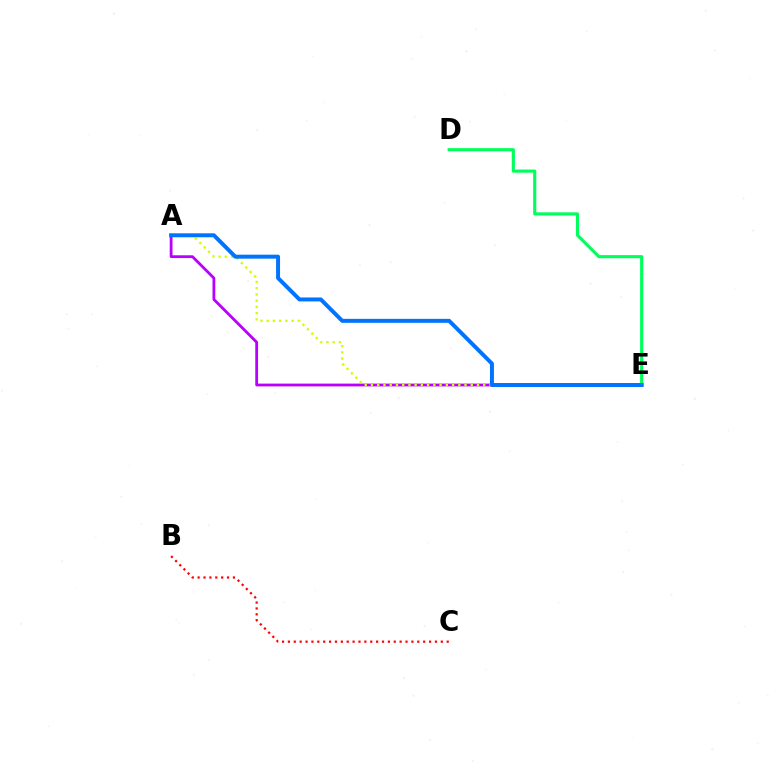{('A', 'E'): [{'color': '#b900ff', 'line_style': 'solid', 'thickness': 2.01}, {'color': '#d1ff00', 'line_style': 'dotted', 'thickness': 1.69}, {'color': '#0074ff', 'line_style': 'solid', 'thickness': 2.85}], ('D', 'E'): [{'color': '#00ff5c', 'line_style': 'solid', 'thickness': 2.26}], ('B', 'C'): [{'color': '#ff0000', 'line_style': 'dotted', 'thickness': 1.6}]}